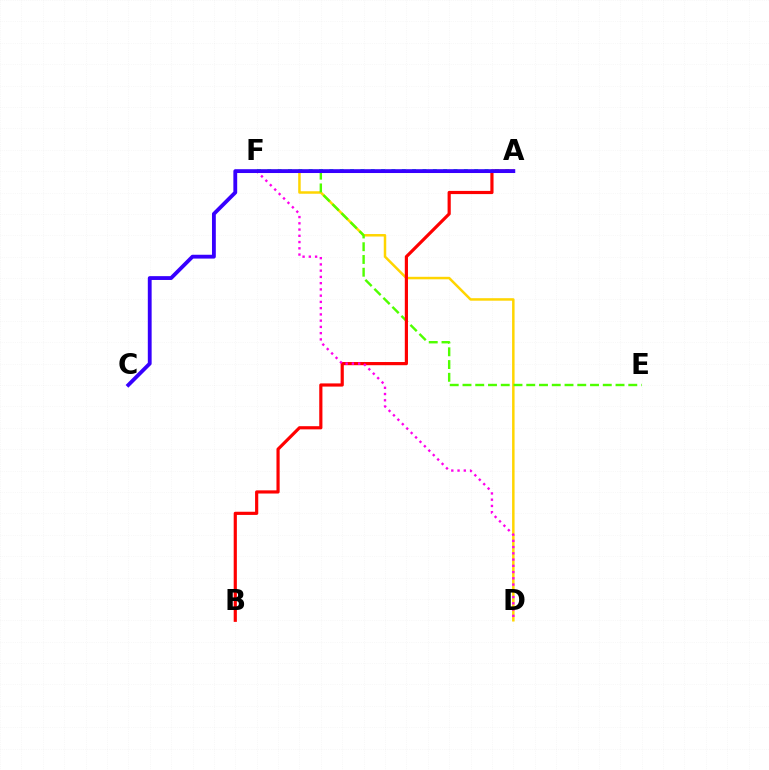{('A', 'F'): [{'color': '#009eff', 'line_style': 'dotted', 'thickness': 1.85}, {'color': '#00ff86', 'line_style': 'dotted', 'thickness': 2.81}], ('D', 'F'): [{'color': '#ffd500', 'line_style': 'solid', 'thickness': 1.8}, {'color': '#ff00ed', 'line_style': 'dotted', 'thickness': 1.7}], ('E', 'F'): [{'color': '#4fff00', 'line_style': 'dashed', 'thickness': 1.73}], ('A', 'B'): [{'color': '#ff0000', 'line_style': 'solid', 'thickness': 2.29}], ('A', 'C'): [{'color': '#3700ff', 'line_style': 'solid', 'thickness': 2.76}]}